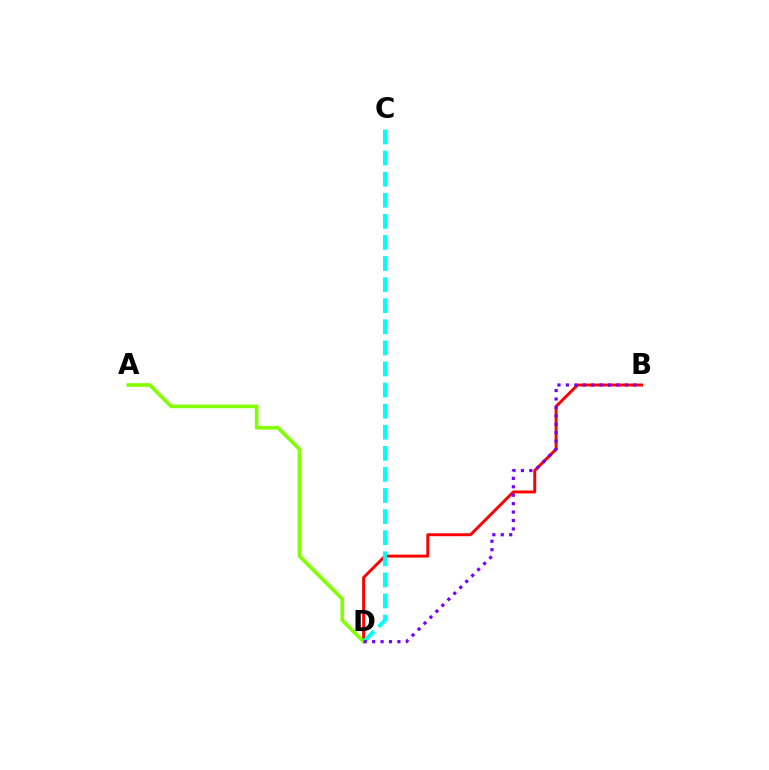{('B', 'D'): [{'color': '#ff0000', 'line_style': 'solid', 'thickness': 2.11}, {'color': '#7200ff', 'line_style': 'dotted', 'thickness': 2.29}], ('C', 'D'): [{'color': '#00fff6', 'line_style': 'dashed', 'thickness': 2.87}], ('A', 'D'): [{'color': '#84ff00', 'line_style': 'solid', 'thickness': 2.63}]}